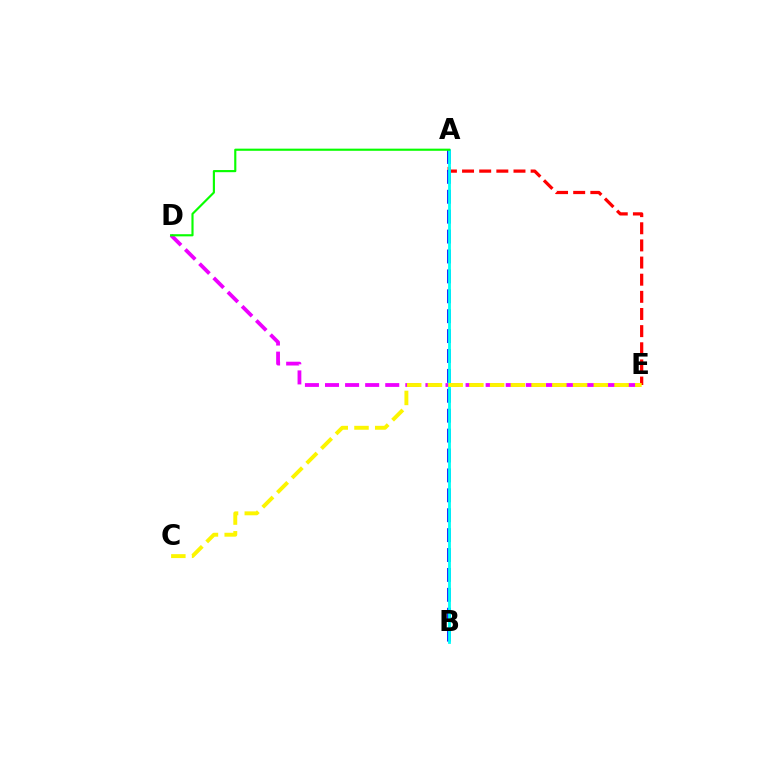{('A', 'E'): [{'color': '#ff0000', 'line_style': 'dashed', 'thickness': 2.33}], ('A', 'B'): [{'color': '#0010ff', 'line_style': 'dashed', 'thickness': 2.7}, {'color': '#00fff6', 'line_style': 'solid', 'thickness': 2.02}], ('D', 'E'): [{'color': '#ee00ff', 'line_style': 'dashed', 'thickness': 2.73}], ('A', 'D'): [{'color': '#08ff00', 'line_style': 'solid', 'thickness': 1.55}], ('C', 'E'): [{'color': '#fcf500', 'line_style': 'dashed', 'thickness': 2.82}]}